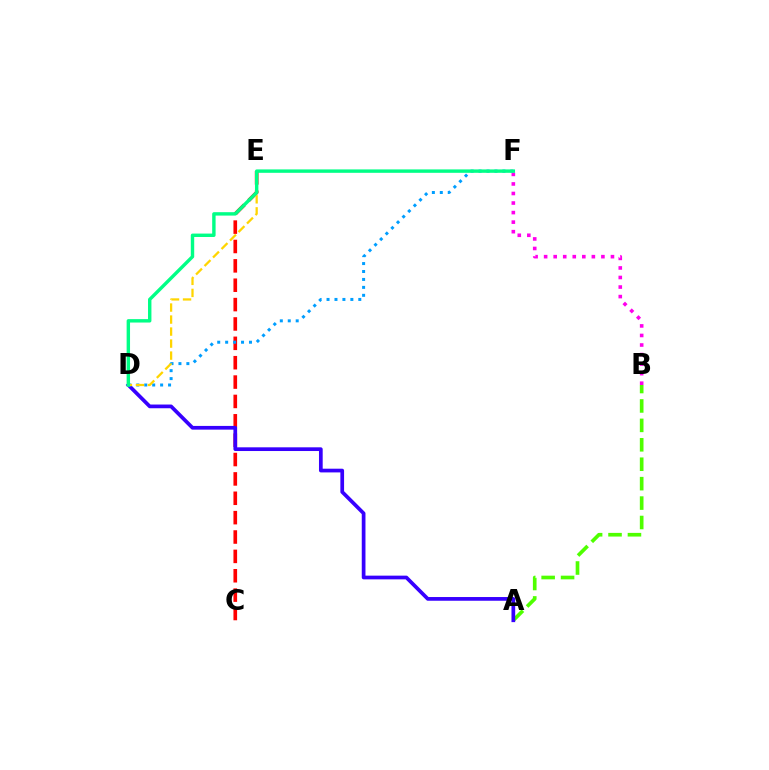{('C', 'E'): [{'color': '#ff0000', 'line_style': 'dashed', 'thickness': 2.63}], ('A', 'B'): [{'color': '#4fff00', 'line_style': 'dashed', 'thickness': 2.64}], ('B', 'F'): [{'color': '#ff00ed', 'line_style': 'dotted', 'thickness': 2.59}], ('A', 'D'): [{'color': '#3700ff', 'line_style': 'solid', 'thickness': 2.67}], ('D', 'F'): [{'color': '#009eff', 'line_style': 'dotted', 'thickness': 2.16}, {'color': '#00ff86', 'line_style': 'solid', 'thickness': 2.46}], ('D', 'E'): [{'color': '#ffd500', 'line_style': 'dashed', 'thickness': 1.63}]}